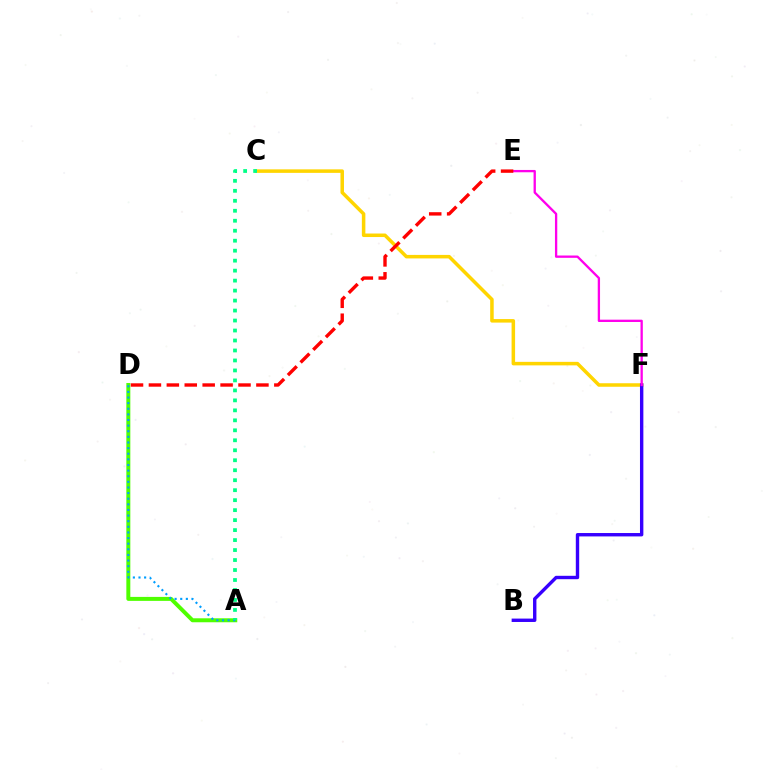{('A', 'D'): [{'color': '#4fff00', 'line_style': 'solid', 'thickness': 2.86}, {'color': '#009eff', 'line_style': 'dotted', 'thickness': 1.53}], ('C', 'F'): [{'color': '#ffd500', 'line_style': 'solid', 'thickness': 2.53}], ('B', 'F'): [{'color': '#3700ff', 'line_style': 'solid', 'thickness': 2.44}], ('E', 'F'): [{'color': '#ff00ed', 'line_style': 'solid', 'thickness': 1.67}], ('D', 'E'): [{'color': '#ff0000', 'line_style': 'dashed', 'thickness': 2.43}], ('A', 'C'): [{'color': '#00ff86', 'line_style': 'dotted', 'thickness': 2.71}]}